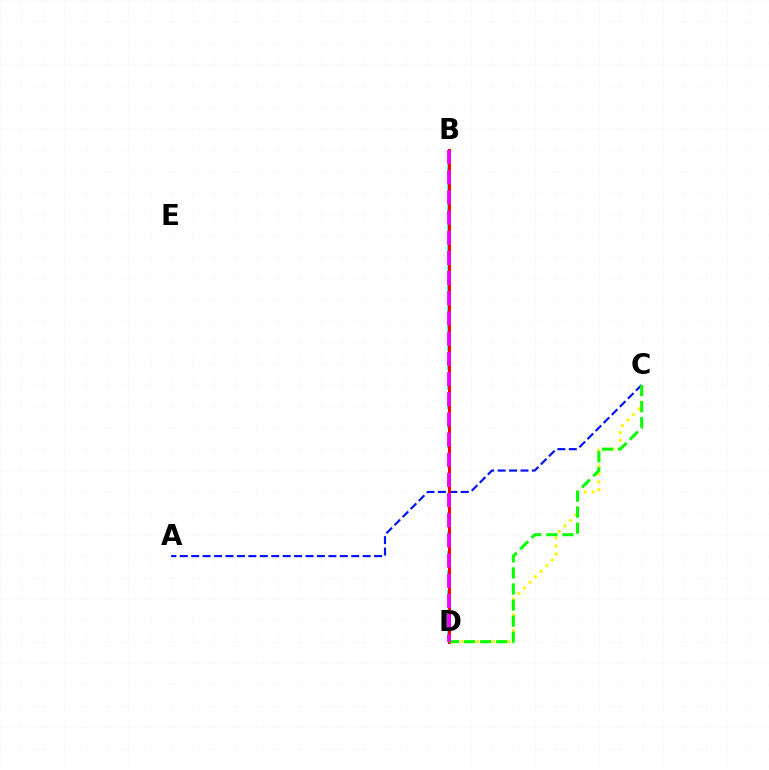{('C', 'D'): [{'color': '#fcf500', 'line_style': 'dotted', 'thickness': 2.13}, {'color': '#08ff00', 'line_style': 'dashed', 'thickness': 2.18}], ('B', 'D'): [{'color': '#00fff6', 'line_style': 'dashed', 'thickness': 2.64}, {'color': '#ff0000', 'line_style': 'solid', 'thickness': 2.15}, {'color': '#ee00ff', 'line_style': 'dashed', 'thickness': 2.74}], ('A', 'C'): [{'color': '#0010ff', 'line_style': 'dashed', 'thickness': 1.55}]}